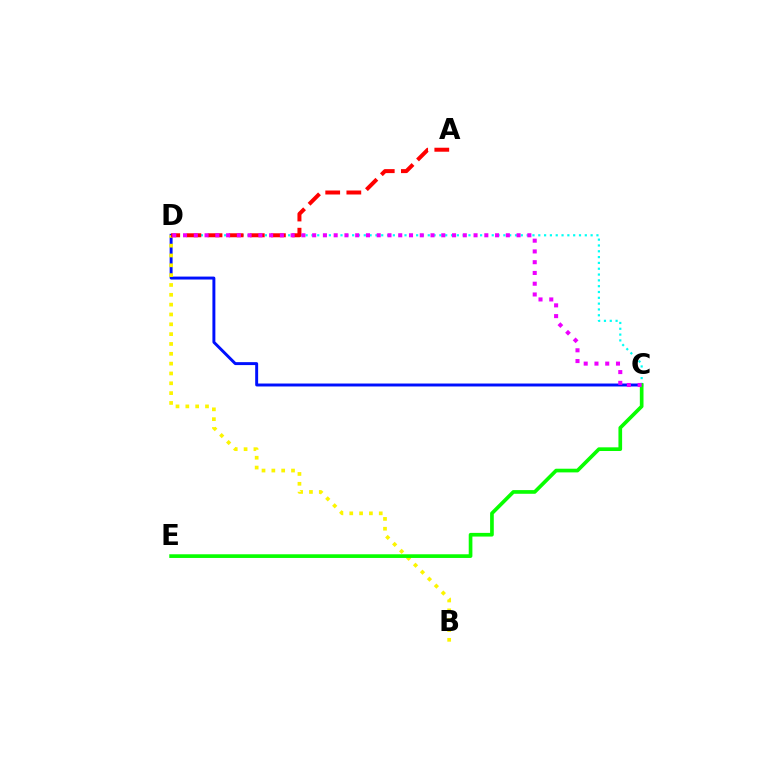{('C', 'D'): [{'color': '#00fff6', 'line_style': 'dotted', 'thickness': 1.58}, {'color': '#0010ff', 'line_style': 'solid', 'thickness': 2.12}, {'color': '#ee00ff', 'line_style': 'dotted', 'thickness': 2.92}], ('B', 'D'): [{'color': '#fcf500', 'line_style': 'dotted', 'thickness': 2.67}], ('A', 'D'): [{'color': '#ff0000', 'line_style': 'dashed', 'thickness': 2.87}], ('C', 'E'): [{'color': '#08ff00', 'line_style': 'solid', 'thickness': 2.65}]}